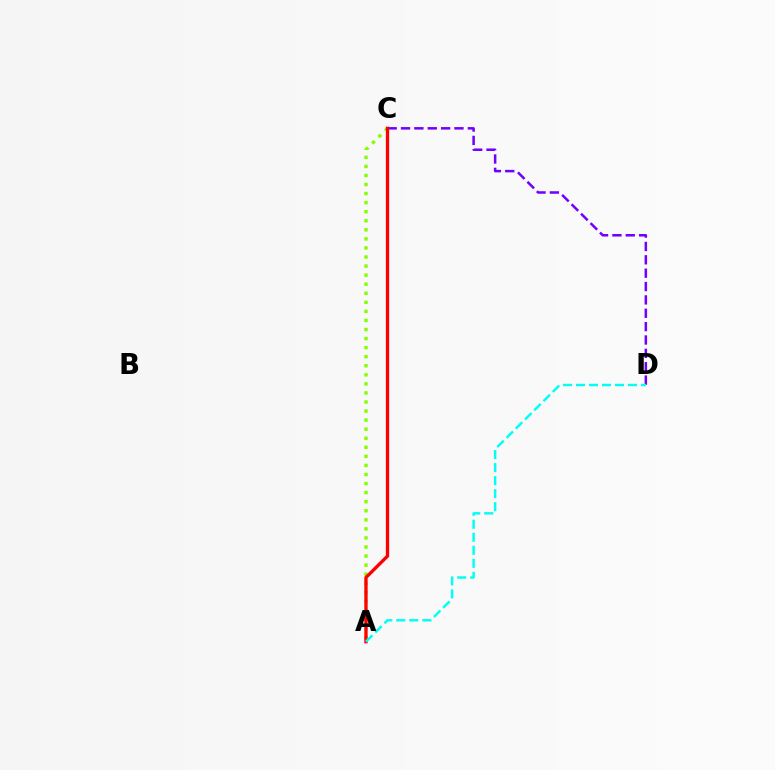{('C', 'D'): [{'color': '#7200ff', 'line_style': 'dashed', 'thickness': 1.82}], ('A', 'C'): [{'color': '#84ff00', 'line_style': 'dotted', 'thickness': 2.46}, {'color': '#ff0000', 'line_style': 'solid', 'thickness': 2.4}], ('A', 'D'): [{'color': '#00fff6', 'line_style': 'dashed', 'thickness': 1.77}]}